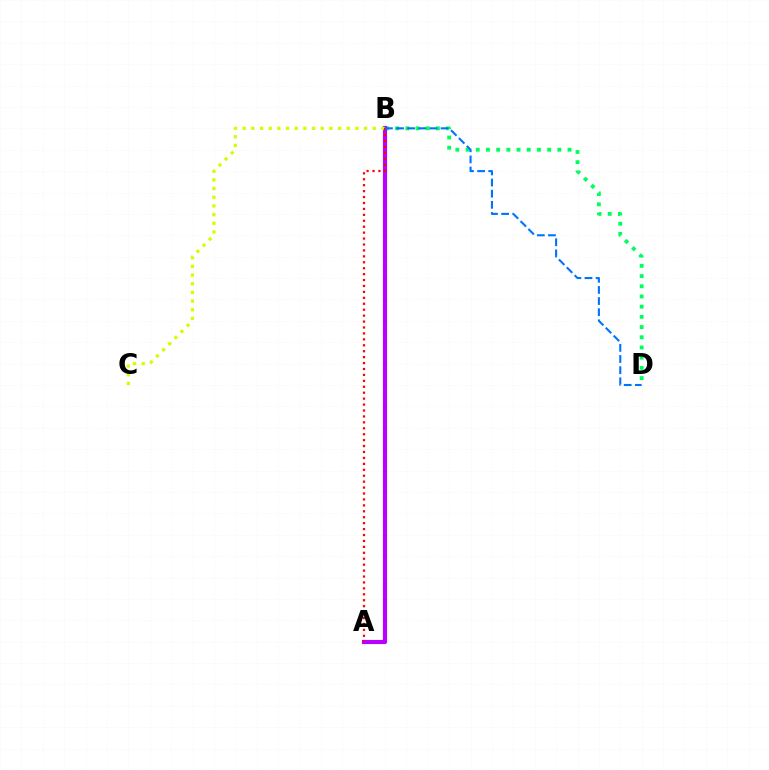{('B', 'D'): [{'color': '#00ff5c', 'line_style': 'dotted', 'thickness': 2.77}, {'color': '#0074ff', 'line_style': 'dashed', 'thickness': 1.51}], ('A', 'B'): [{'color': '#b900ff', 'line_style': 'solid', 'thickness': 2.98}, {'color': '#ff0000', 'line_style': 'dotted', 'thickness': 1.61}], ('B', 'C'): [{'color': '#d1ff00', 'line_style': 'dotted', 'thickness': 2.36}]}